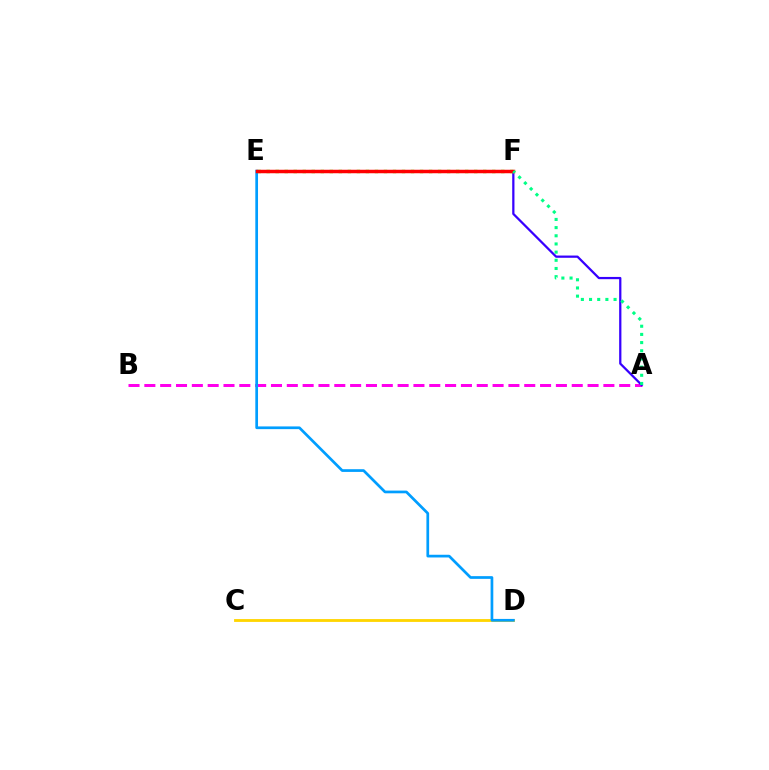{('C', 'D'): [{'color': '#ffd500', 'line_style': 'solid', 'thickness': 2.04}], ('A', 'B'): [{'color': '#ff00ed', 'line_style': 'dashed', 'thickness': 2.15}], ('A', 'F'): [{'color': '#3700ff', 'line_style': 'solid', 'thickness': 1.62}, {'color': '#00ff86', 'line_style': 'dotted', 'thickness': 2.22}], ('E', 'F'): [{'color': '#4fff00', 'line_style': 'dotted', 'thickness': 2.45}, {'color': '#ff0000', 'line_style': 'solid', 'thickness': 2.51}], ('D', 'E'): [{'color': '#009eff', 'line_style': 'solid', 'thickness': 1.95}]}